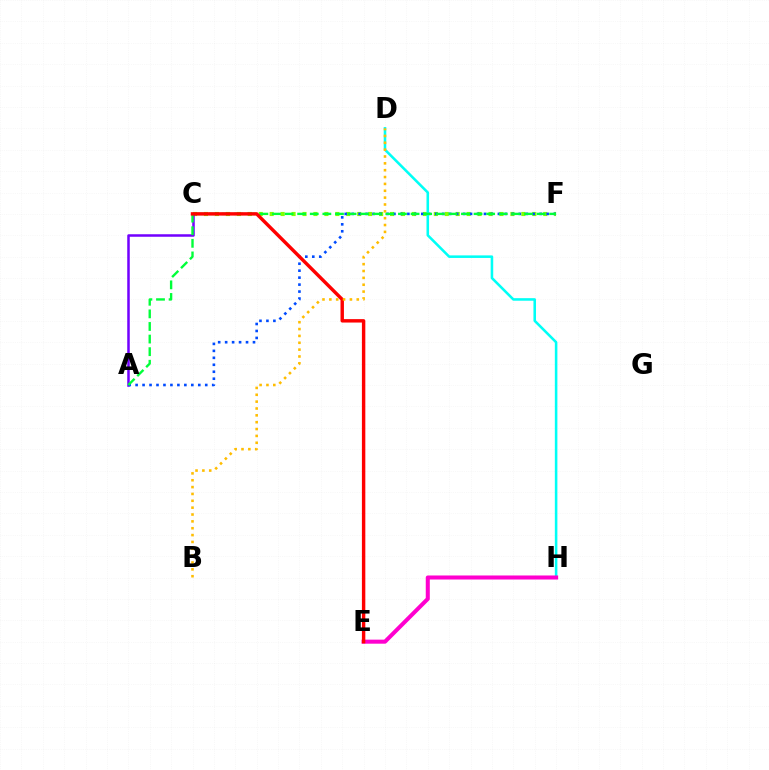{('C', 'F'): [{'color': '#84ff00', 'line_style': 'dotted', 'thickness': 2.97}], ('A', 'C'): [{'color': '#7200ff', 'line_style': 'solid', 'thickness': 1.81}], ('A', 'F'): [{'color': '#004bff', 'line_style': 'dotted', 'thickness': 1.89}, {'color': '#00ff39', 'line_style': 'dashed', 'thickness': 1.71}], ('D', 'H'): [{'color': '#00fff6', 'line_style': 'solid', 'thickness': 1.84}], ('E', 'H'): [{'color': '#ff00cf', 'line_style': 'solid', 'thickness': 2.91}], ('C', 'E'): [{'color': '#ff0000', 'line_style': 'solid', 'thickness': 2.46}], ('B', 'D'): [{'color': '#ffbd00', 'line_style': 'dotted', 'thickness': 1.86}]}